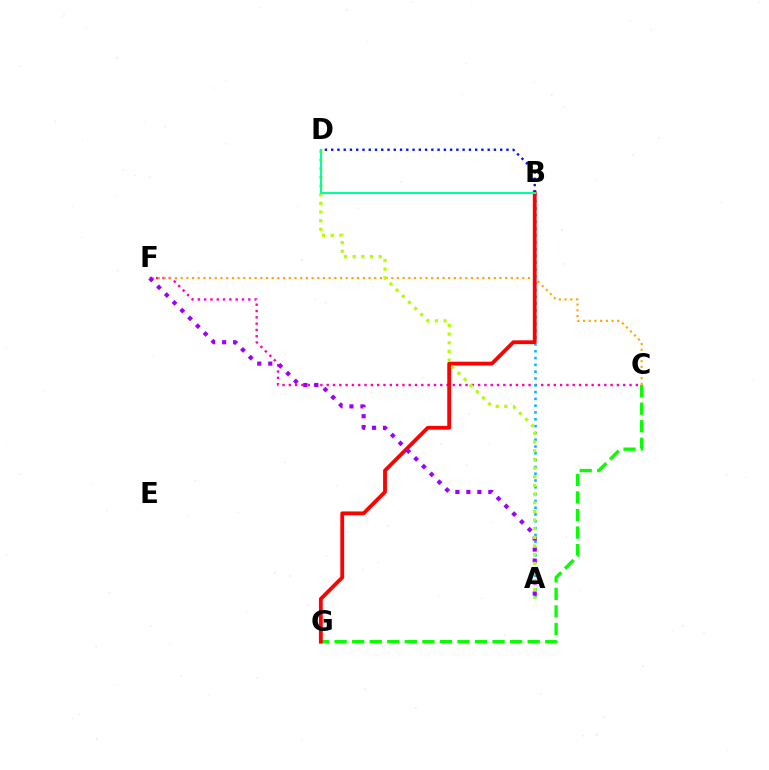{('C', 'G'): [{'color': '#08ff00', 'line_style': 'dashed', 'thickness': 2.38}], ('C', 'F'): [{'color': '#ff00bd', 'line_style': 'dotted', 'thickness': 1.71}, {'color': '#ffa500', 'line_style': 'dotted', 'thickness': 1.55}], ('A', 'B'): [{'color': '#00b5ff', 'line_style': 'dotted', 'thickness': 1.85}], ('B', 'G'): [{'color': '#ff0000', 'line_style': 'solid', 'thickness': 2.74}], ('A', 'F'): [{'color': '#9b00ff', 'line_style': 'dotted', 'thickness': 2.99}], ('A', 'D'): [{'color': '#b3ff00', 'line_style': 'dotted', 'thickness': 2.35}], ('B', 'D'): [{'color': '#0010ff', 'line_style': 'dotted', 'thickness': 1.7}, {'color': '#00ff9d', 'line_style': 'solid', 'thickness': 1.5}]}